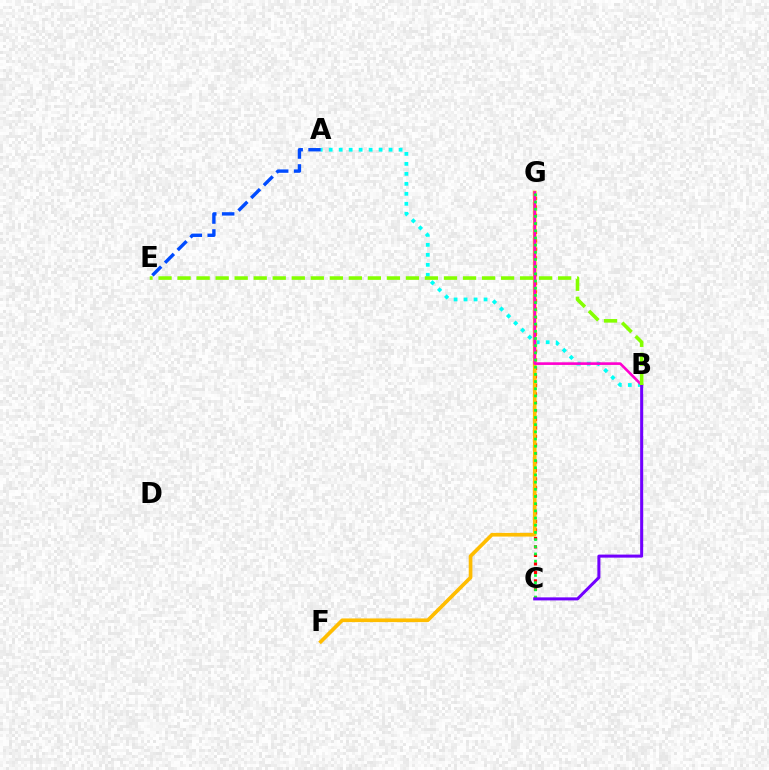{('C', 'G'): [{'color': '#ff0000', 'line_style': 'dotted', 'thickness': 2.31}, {'color': '#00ff39', 'line_style': 'dotted', 'thickness': 1.95}], ('A', 'E'): [{'color': '#004bff', 'line_style': 'dashed', 'thickness': 2.44}], ('A', 'B'): [{'color': '#00fff6', 'line_style': 'dotted', 'thickness': 2.71}], ('F', 'G'): [{'color': '#ffbd00', 'line_style': 'solid', 'thickness': 2.65}], ('B', 'G'): [{'color': '#ff00cf', 'line_style': 'solid', 'thickness': 1.9}], ('B', 'C'): [{'color': '#7200ff', 'line_style': 'solid', 'thickness': 2.18}], ('B', 'E'): [{'color': '#84ff00', 'line_style': 'dashed', 'thickness': 2.59}]}